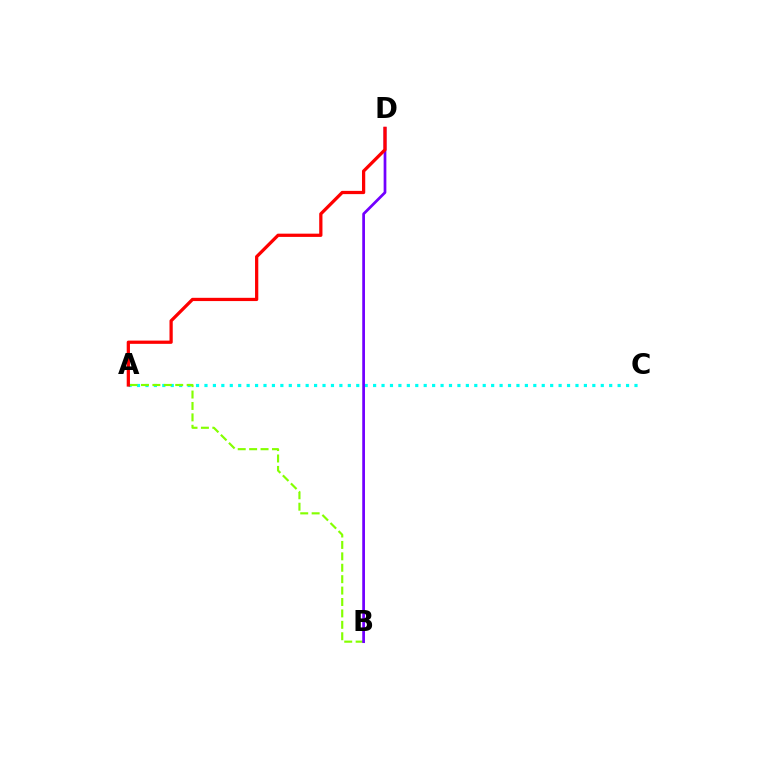{('A', 'C'): [{'color': '#00fff6', 'line_style': 'dotted', 'thickness': 2.29}], ('A', 'B'): [{'color': '#84ff00', 'line_style': 'dashed', 'thickness': 1.55}], ('B', 'D'): [{'color': '#7200ff', 'line_style': 'solid', 'thickness': 1.97}], ('A', 'D'): [{'color': '#ff0000', 'line_style': 'solid', 'thickness': 2.34}]}